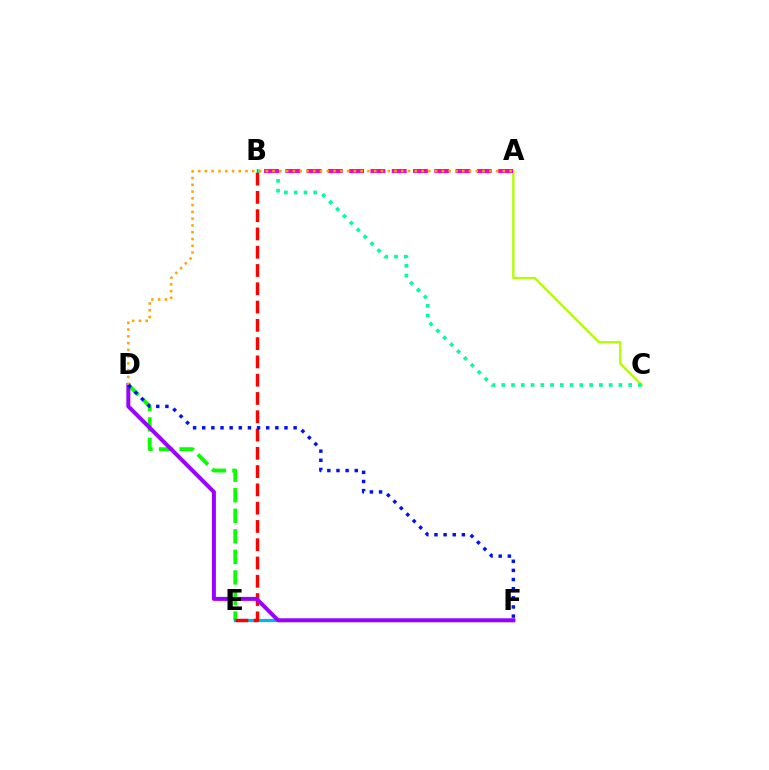{('A', 'C'): [{'color': '#b3ff00', 'line_style': 'solid', 'thickness': 1.71}], ('B', 'C'): [{'color': '#00ff9d', 'line_style': 'dotted', 'thickness': 2.65}], ('D', 'E'): [{'color': '#08ff00', 'line_style': 'dashed', 'thickness': 2.79}], ('E', 'F'): [{'color': '#00b5ff', 'line_style': 'solid', 'thickness': 2.3}], ('A', 'B'): [{'color': '#ff00bd', 'line_style': 'dashed', 'thickness': 2.89}], ('B', 'E'): [{'color': '#ff0000', 'line_style': 'dashed', 'thickness': 2.48}], ('D', 'F'): [{'color': '#9b00ff', 'line_style': 'solid', 'thickness': 2.87}, {'color': '#0010ff', 'line_style': 'dotted', 'thickness': 2.48}], ('A', 'D'): [{'color': '#ffa500', 'line_style': 'dotted', 'thickness': 1.84}]}